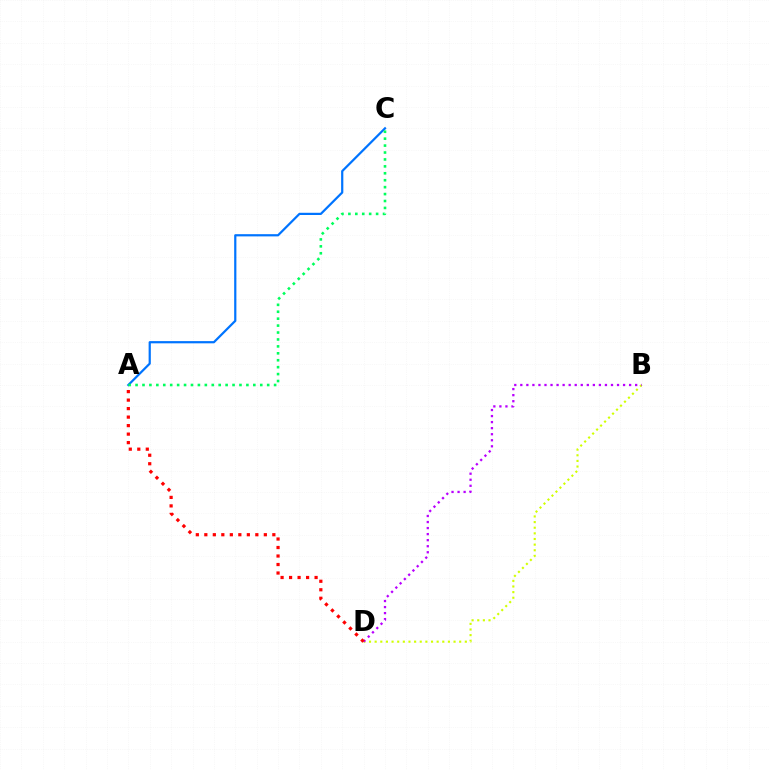{('B', 'D'): [{'color': '#d1ff00', 'line_style': 'dotted', 'thickness': 1.53}, {'color': '#b900ff', 'line_style': 'dotted', 'thickness': 1.64}], ('A', 'C'): [{'color': '#0074ff', 'line_style': 'solid', 'thickness': 1.59}, {'color': '#00ff5c', 'line_style': 'dotted', 'thickness': 1.88}], ('A', 'D'): [{'color': '#ff0000', 'line_style': 'dotted', 'thickness': 2.31}]}